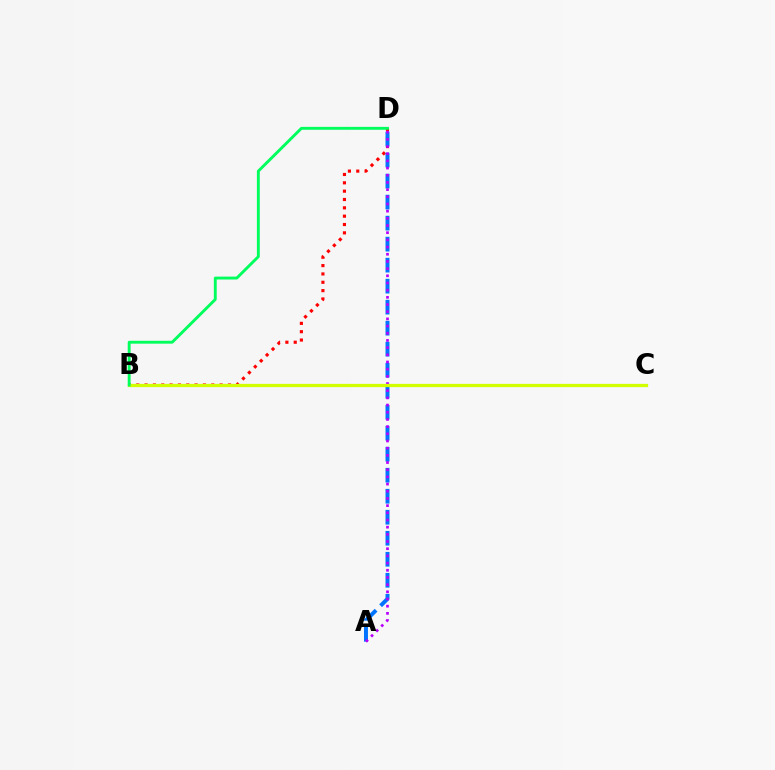{('B', 'D'): [{'color': '#ff0000', 'line_style': 'dotted', 'thickness': 2.27}, {'color': '#00ff5c', 'line_style': 'solid', 'thickness': 2.08}], ('A', 'D'): [{'color': '#0074ff', 'line_style': 'dashed', 'thickness': 2.85}, {'color': '#b900ff', 'line_style': 'dotted', 'thickness': 1.95}], ('B', 'C'): [{'color': '#d1ff00', 'line_style': 'solid', 'thickness': 2.35}]}